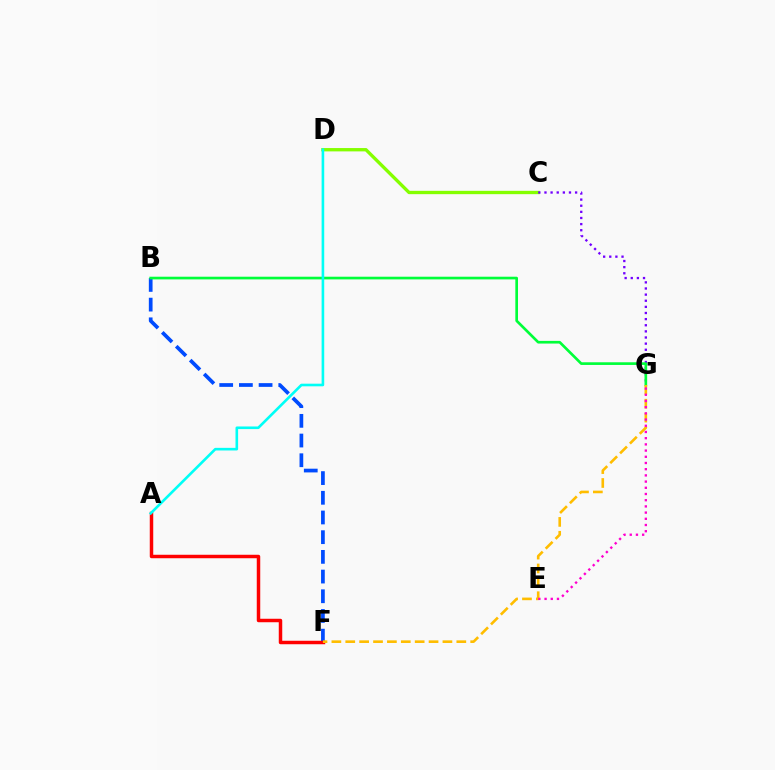{('B', 'F'): [{'color': '#004bff', 'line_style': 'dashed', 'thickness': 2.68}], ('C', 'D'): [{'color': '#84ff00', 'line_style': 'solid', 'thickness': 2.4}], ('C', 'G'): [{'color': '#7200ff', 'line_style': 'dotted', 'thickness': 1.66}], ('B', 'G'): [{'color': '#00ff39', 'line_style': 'solid', 'thickness': 1.92}], ('A', 'F'): [{'color': '#ff0000', 'line_style': 'solid', 'thickness': 2.5}], ('F', 'G'): [{'color': '#ffbd00', 'line_style': 'dashed', 'thickness': 1.89}], ('E', 'G'): [{'color': '#ff00cf', 'line_style': 'dotted', 'thickness': 1.69}], ('A', 'D'): [{'color': '#00fff6', 'line_style': 'solid', 'thickness': 1.88}]}